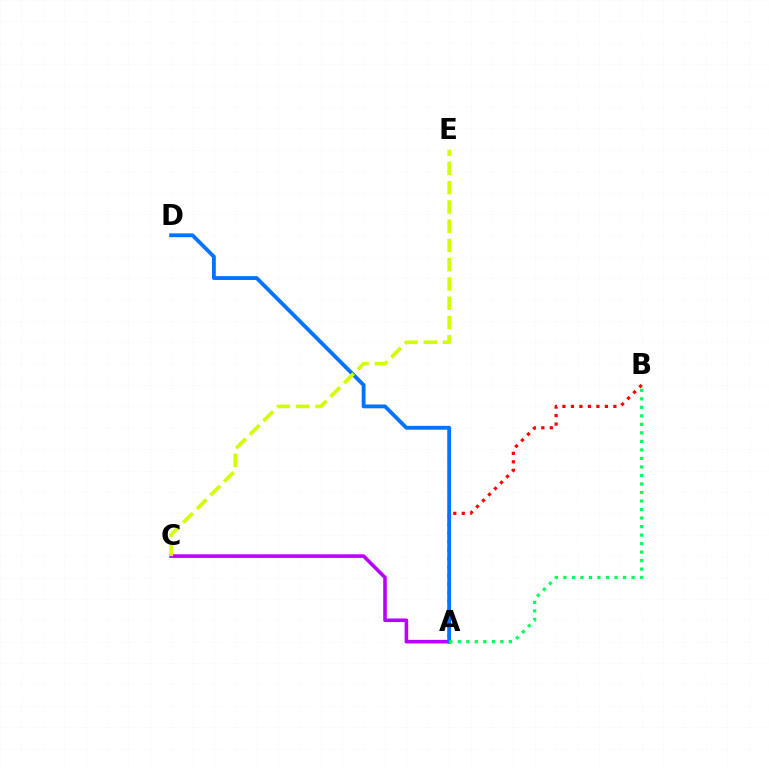{('A', 'B'): [{'color': '#ff0000', 'line_style': 'dotted', 'thickness': 2.31}, {'color': '#00ff5c', 'line_style': 'dotted', 'thickness': 2.31}], ('A', 'C'): [{'color': '#b900ff', 'line_style': 'solid', 'thickness': 2.59}], ('A', 'D'): [{'color': '#0074ff', 'line_style': 'solid', 'thickness': 2.76}], ('C', 'E'): [{'color': '#d1ff00', 'line_style': 'dashed', 'thickness': 2.62}]}